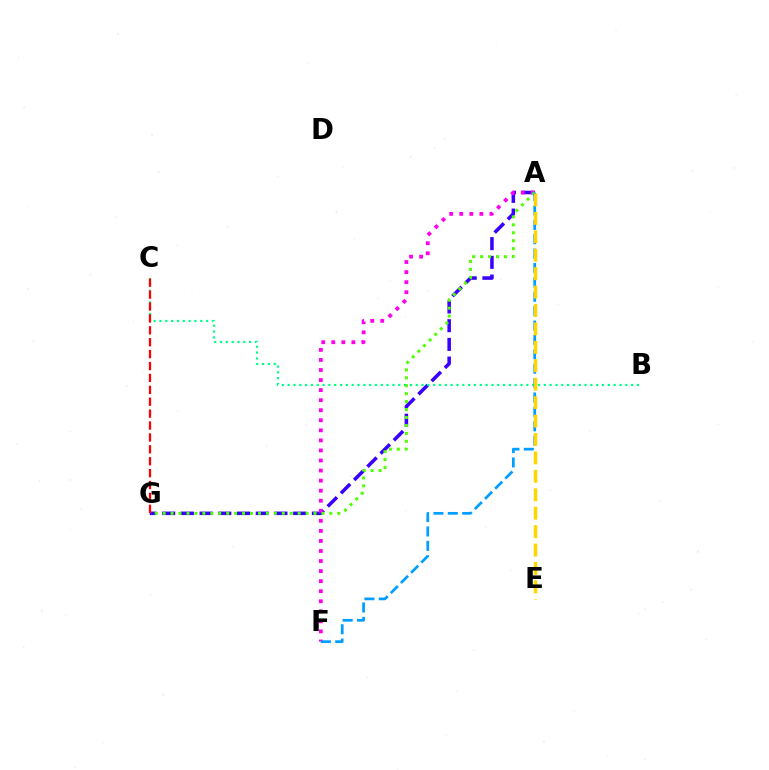{('A', 'G'): [{'color': '#3700ff', 'line_style': 'dashed', 'thickness': 2.54}, {'color': '#4fff00', 'line_style': 'dotted', 'thickness': 2.16}], ('A', 'F'): [{'color': '#ff00ed', 'line_style': 'dotted', 'thickness': 2.73}, {'color': '#009eff', 'line_style': 'dashed', 'thickness': 1.95}], ('B', 'C'): [{'color': '#00ff86', 'line_style': 'dotted', 'thickness': 1.58}], ('A', 'E'): [{'color': '#ffd500', 'line_style': 'dashed', 'thickness': 2.5}], ('C', 'G'): [{'color': '#ff0000', 'line_style': 'dashed', 'thickness': 1.62}]}